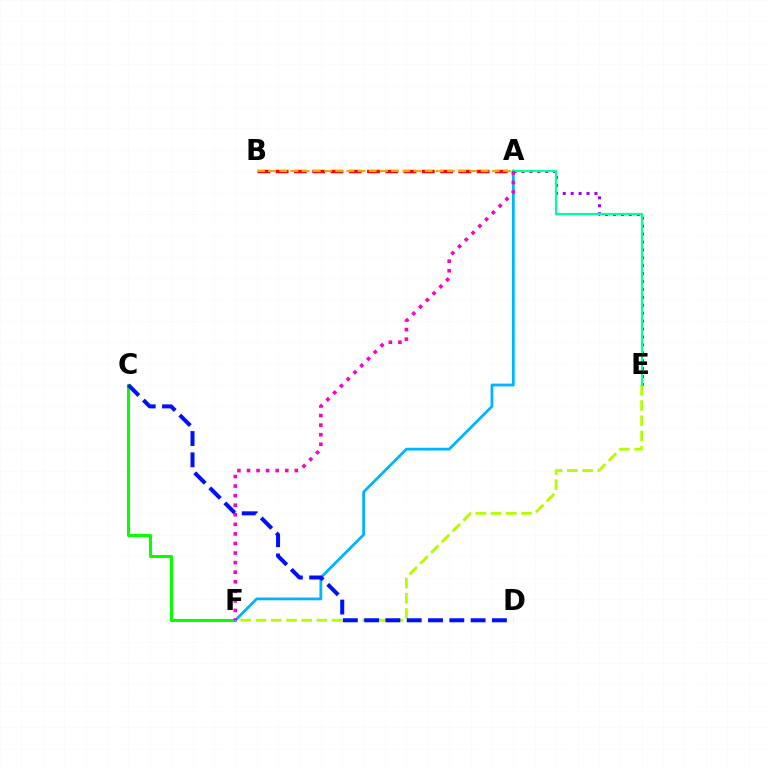{('A', 'E'): [{'color': '#9b00ff', 'line_style': 'dotted', 'thickness': 2.15}, {'color': '#00ff9d', 'line_style': 'solid', 'thickness': 1.6}], ('A', 'B'): [{'color': '#ff0000', 'line_style': 'dashed', 'thickness': 2.48}, {'color': '#ffa500', 'line_style': 'dashed', 'thickness': 1.52}], ('C', 'F'): [{'color': '#08ff00', 'line_style': 'solid', 'thickness': 2.2}], ('A', 'F'): [{'color': '#00b5ff', 'line_style': 'solid', 'thickness': 2.01}, {'color': '#ff00bd', 'line_style': 'dotted', 'thickness': 2.6}], ('E', 'F'): [{'color': '#b3ff00', 'line_style': 'dashed', 'thickness': 2.07}], ('C', 'D'): [{'color': '#0010ff', 'line_style': 'dashed', 'thickness': 2.89}]}